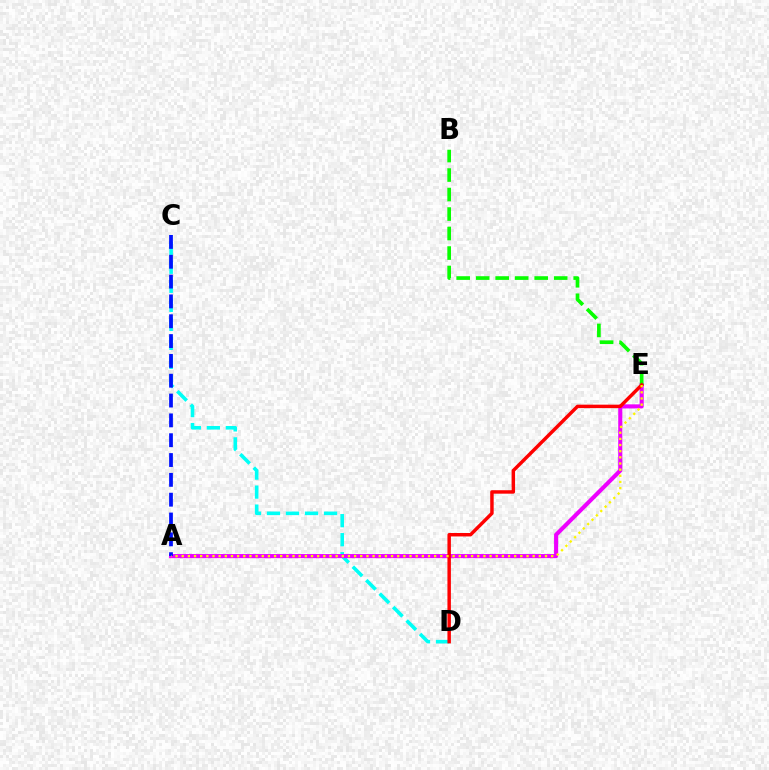{('C', 'D'): [{'color': '#00fff6', 'line_style': 'dashed', 'thickness': 2.58}], ('A', 'E'): [{'color': '#ee00ff', 'line_style': 'solid', 'thickness': 2.95}, {'color': '#fcf500', 'line_style': 'dotted', 'thickness': 1.67}], ('B', 'E'): [{'color': '#08ff00', 'line_style': 'dashed', 'thickness': 2.65}], ('A', 'C'): [{'color': '#0010ff', 'line_style': 'dashed', 'thickness': 2.69}], ('D', 'E'): [{'color': '#ff0000', 'line_style': 'solid', 'thickness': 2.49}]}